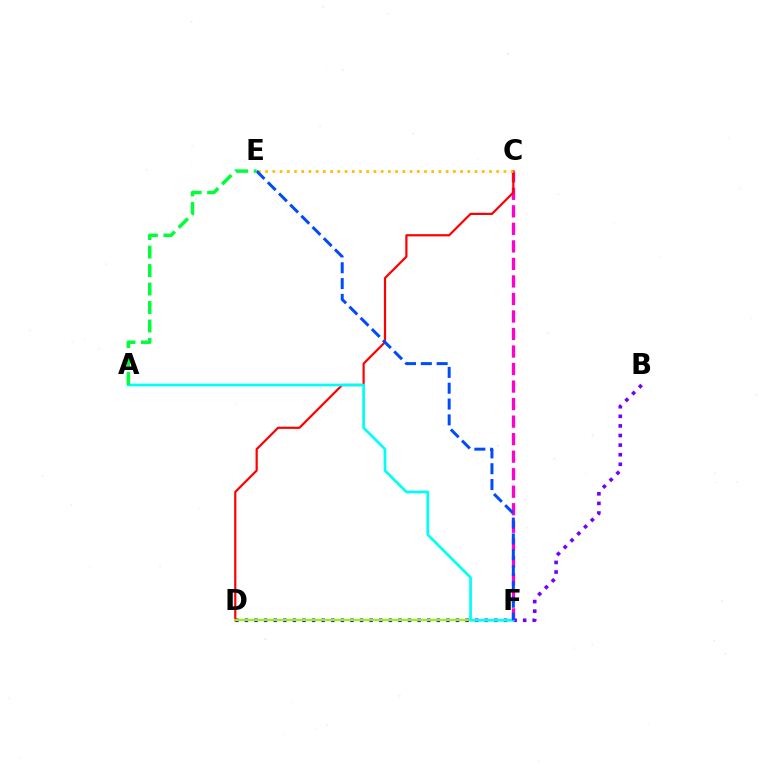{('B', 'D'): [{'color': '#7200ff', 'line_style': 'dotted', 'thickness': 2.61}], ('C', 'F'): [{'color': '#ff00cf', 'line_style': 'dashed', 'thickness': 2.38}], ('C', 'D'): [{'color': '#ff0000', 'line_style': 'solid', 'thickness': 1.58}], ('D', 'F'): [{'color': '#84ff00', 'line_style': 'solid', 'thickness': 1.5}], ('A', 'F'): [{'color': '#00fff6', 'line_style': 'solid', 'thickness': 1.96}], ('C', 'E'): [{'color': '#ffbd00', 'line_style': 'dotted', 'thickness': 1.96}], ('E', 'F'): [{'color': '#004bff', 'line_style': 'dashed', 'thickness': 2.15}], ('A', 'E'): [{'color': '#00ff39', 'line_style': 'dashed', 'thickness': 2.51}]}